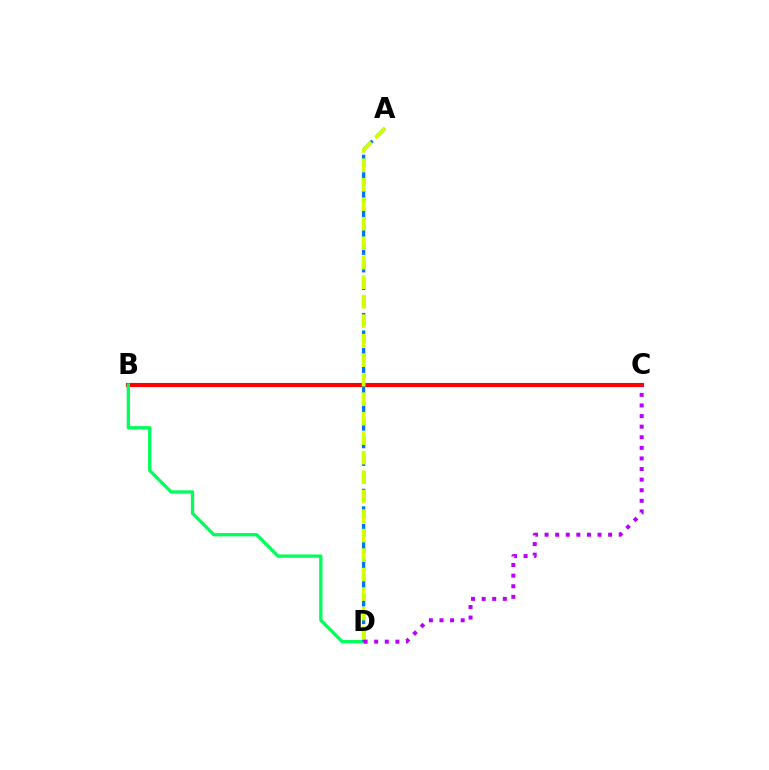{('B', 'C'): [{'color': '#ff0000', 'line_style': 'solid', 'thickness': 2.98}], ('B', 'D'): [{'color': '#00ff5c', 'line_style': 'solid', 'thickness': 2.37}], ('A', 'D'): [{'color': '#0074ff', 'line_style': 'dashed', 'thickness': 2.39}, {'color': '#d1ff00', 'line_style': 'dashed', 'thickness': 2.65}], ('C', 'D'): [{'color': '#b900ff', 'line_style': 'dotted', 'thickness': 2.88}]}